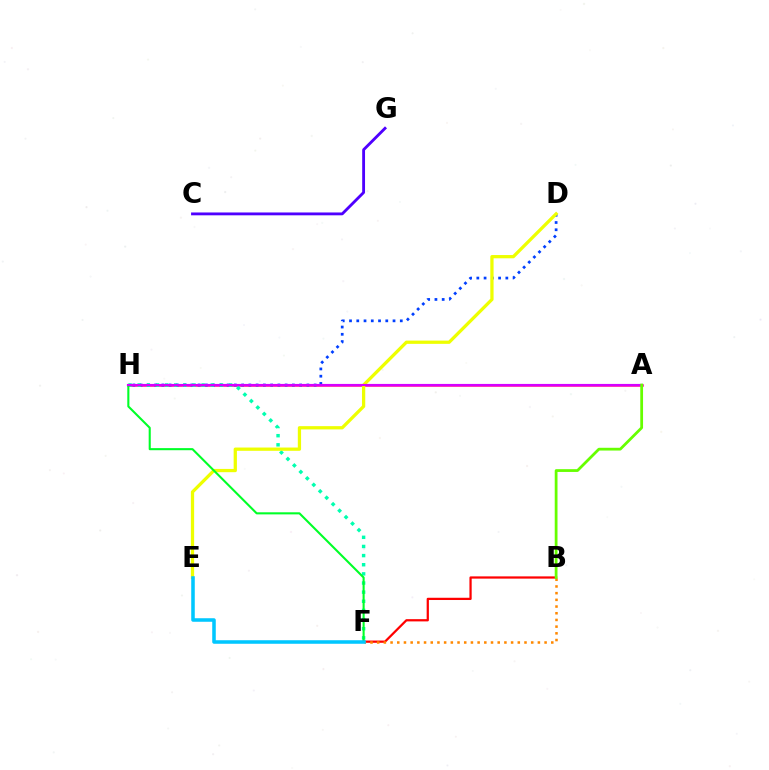{('B', 'F'): [{'color': '#ff0000', 'line_style': 'solid', 'thickness': 1.62}, {'color': '#ff8800', 'line_style': 'dotted', 'thickness': 1.82}], ('A', 'H'): [{'color': '#ff00a0', 'line_style': 'solid', 'thickness': 1.81}, {'color': '#d600ff', 'line_style': 'solid', 'thickness': 1.55}], ('D', 'H'): [{'color': '#003fff', 'line_style': 'dotted', 'thickness': 1.97}], ('F', 'H'): [{'color': '#00ffaf', 'line_style': 'dotted', 'thickness': 2.48}, {'color': '#00ff27', 'line_style': 'solid', 'thickness': 1.5}], ('D', 'E'): [{'color': '#eeff00', 'line_style': 'solid', 'thickness': 2.35}], ('E', 'F'): [{'color': '#00c7ff', 'line_style': 'solid', 'thickness': 2.55}], ('A', 'B'): [{'color': '#66ff00', 'line_style': 'solid', 'thickness': 2.0}], ('C', 'G'): [{'color': '#4f00ff', 'line_style': 'solid', 'thickness': 2.05}]}